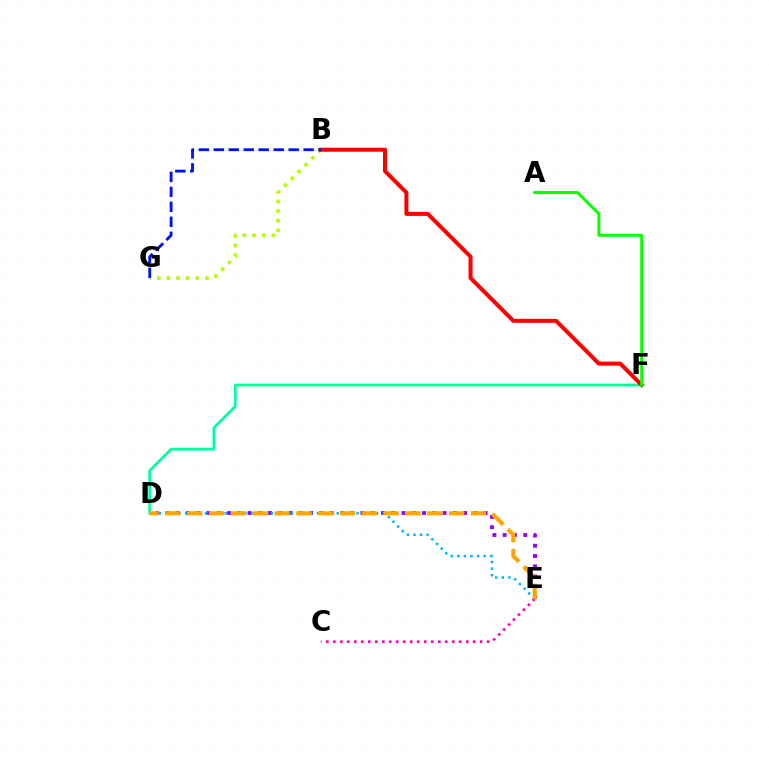{('D', 'F'): [{'color': '#00ff9d', 'line_style': 'solid', 'thickness': 1.98}], ('C', 'E'): [{'color': '#ff00bd', 'line_style': 'dotted', 'thickness': 1.9}], ('D', 'E'): [{'color': '#9b00ff', 'line_style': 'dotted', 'thickness': 2.79}, {'color': '#00b5ff', 'line_style': 'dotted', 'thickness': 1.79}, {'color': '#ffa500', 'line_style': 'dashed', 'thickness': 2.97}], ('B', 'G'): [{'color': '#b3ff00', 'line_style': 'dotted', 'thickness': 2.62}, {'color': '#0010ff', 'line_style': 'dashed', 'thickness': 2.03}], ('B', 'F'): [{'color': '#ff0000', 'line_style': 'solid', 'thickness': 2.89}], ('A', 'F'): [{'color': '#08ff00', 'line_style': 'solid', 'thickness': 2.11}]}